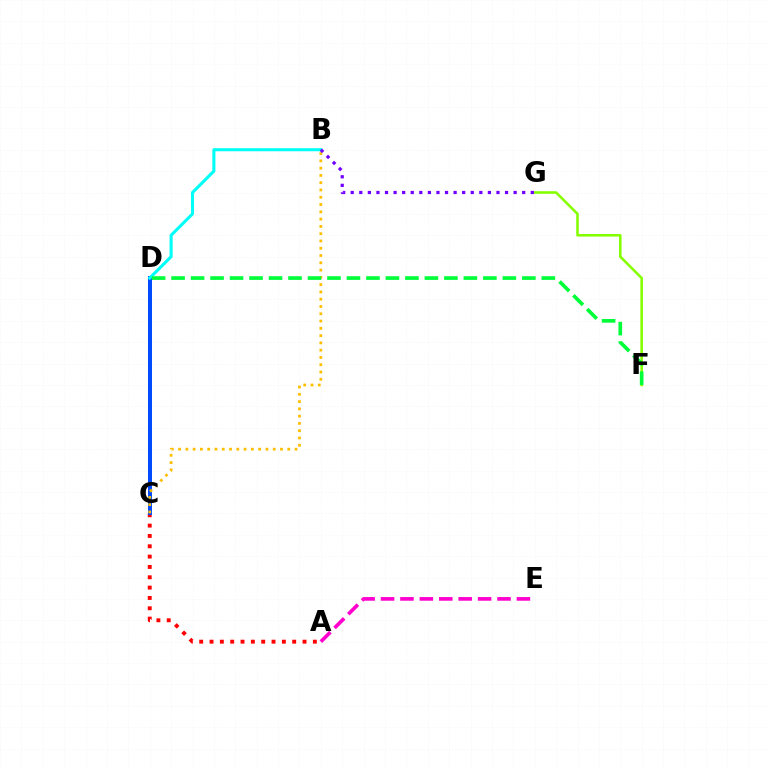{('A', 'C'): [{'color': '#ff0000', 'line_style': 'dotted', 'thickness': 2.81}], ('C', 'D'): [{'color': '#004bff', 'line_style': 'solid', 'thickness': 2.88}], ('B', 'D'): [{'color': '#00fff6', 'line_style': 'solid', 'thickness': 2.22}], ('F', 'G'): [{'color': '#84ff00', 'line_style': 'solid', 'thickness': 1.85}], ('B', 'C'): [{'color': '#ffbd00', 'line_style': 'dotted', 'thickness': 1.98}], ('B', 'G'): [{'color': '#7200ff', 'line_style': 'dotted', 'thickness': 2.33}], ('A', 'E'): [{'color': '#ff00cf', 'line_style': 'dashed', 'thickness': 2.64}], ('D', 'F'): [{'color': '#00ff39', 'line_style': 'dashed', 'thickness': 2.65}]}